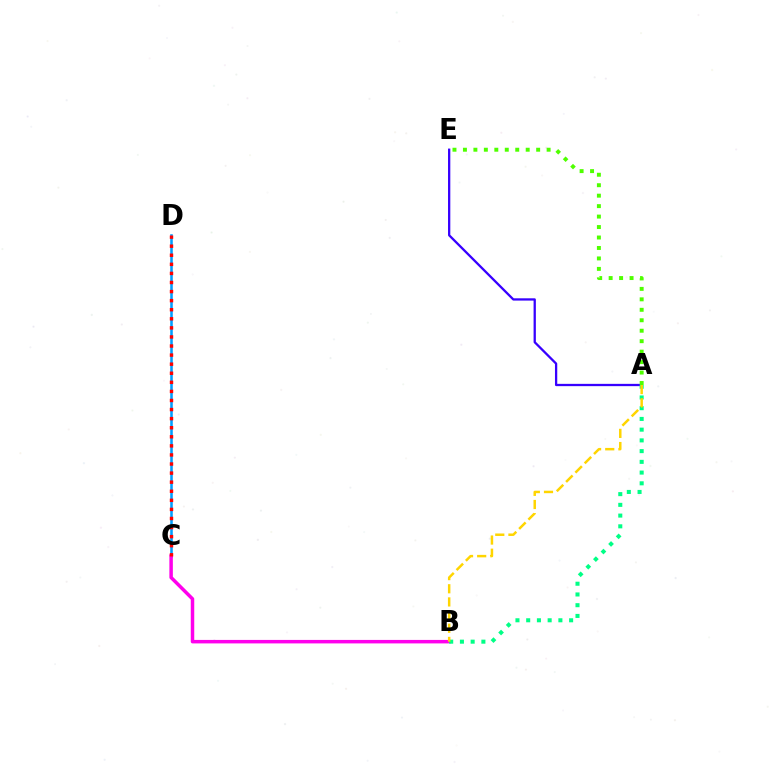{('C', 'D'): [{'color': '#009eff', 'line_style': 'solid', 'thickness': 1.84}, {'color': '#ff0000', 'line_style': 'dotted', 'thickness': 2.47}], ('B', 'C'): [{'color': '#ff00ed', 'line_style': 'solid', 'thickness': 2.51}], ('A', 'E'): [{'color': '#3700ff', 'line_style': 'solid', 'thickness': 1.65}, {'color': '#4fff00', 'line_style': 'dotted', 'thickness': 2.84}], ('A', 'B'): [{'color': '#00ff86', 'line_style': 'dotted', 'thickness': 2.92}, {'color': '#ffd500', 'line_style': 'dashed', 'thickness': 1.79}]}